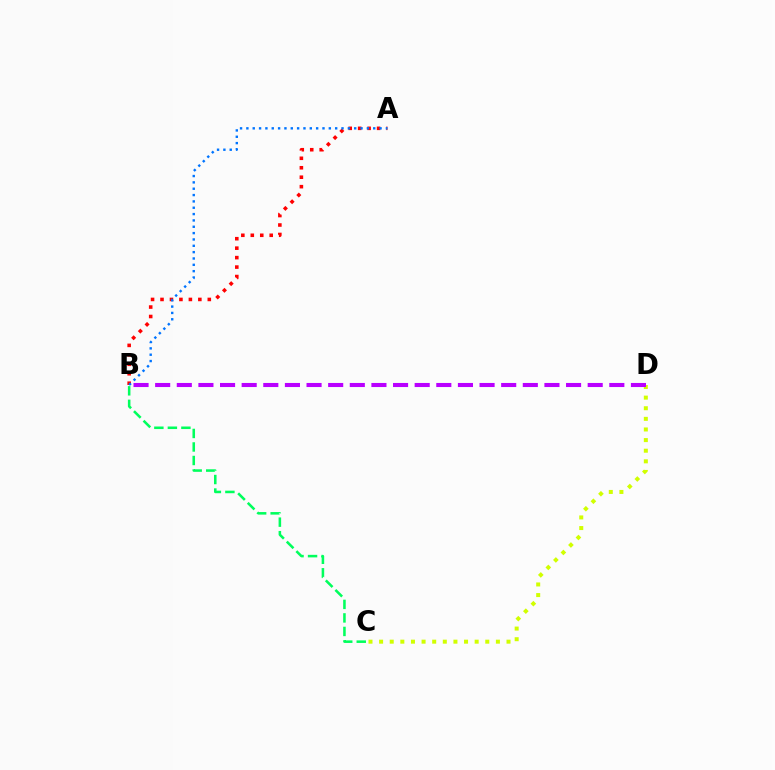{('C', 'D'): [{'color': '#d1ff00', 'line_style': 'dotted', 'thickness': 2.88}], ('A', 'B'): [{'color': '#ff0000', 'line_style': 'dotted', 'thickness': 2.57}, {'color': '#0074ff', 'line_style': 'dotted', 'thickness': 1.72}], ('B', 'D'): [{'color': '#b900ff', 'line_style': 'dashed', 'thickness': 2.94}], ('B', 'C'): [{'color': '#00ff5c', 'line_style': 'dashed', 'thickness': 1.84}]}